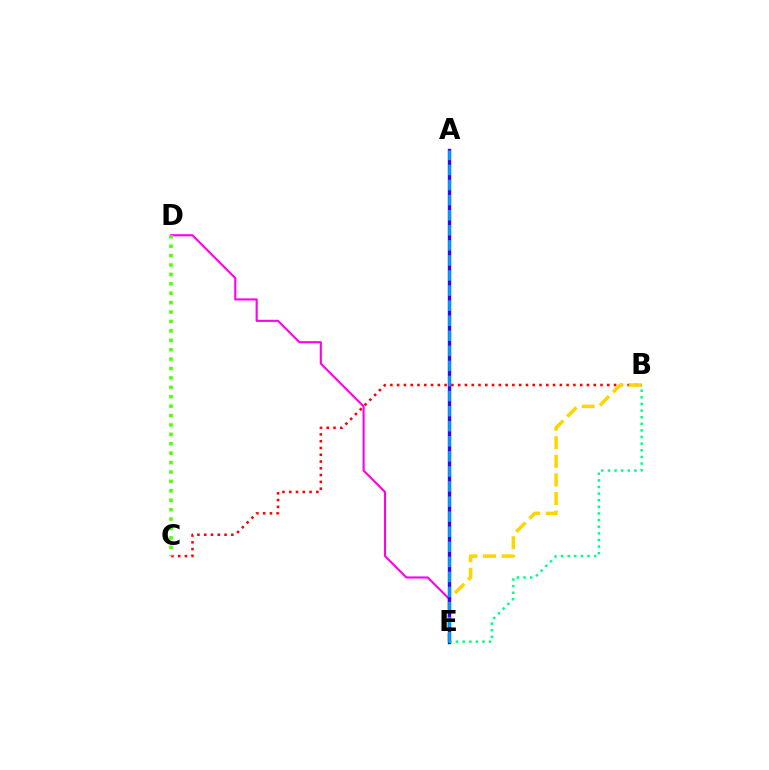{('B', 'C'): [{'color': '#ff0000', 'line_style': 'dotted', 'thickness': 1.84}], ('B', 'E'): [{'color': '#ffd500', 'line_style': 'dashed', 'thickness': 2.53}, {'color': '#00ff86', 'line_style': 'dotted', 'thickness': 1.8}], ('D', 'E'): [{'color': '#ff00ed', 'line_style': 'solid', 'thickness': 1.52}], ('A', 'E'): [{'color': '#3700ff', 'line_style': 'solid', 'thickness': 2.43}, {'color': '#009eff', 'line_style': 'dashed', 'thickness': 2.05}], ('C', 'D'): [{'color': '#4fff00', 'line_style': 'dotted', 'thickness': 2.56}]}